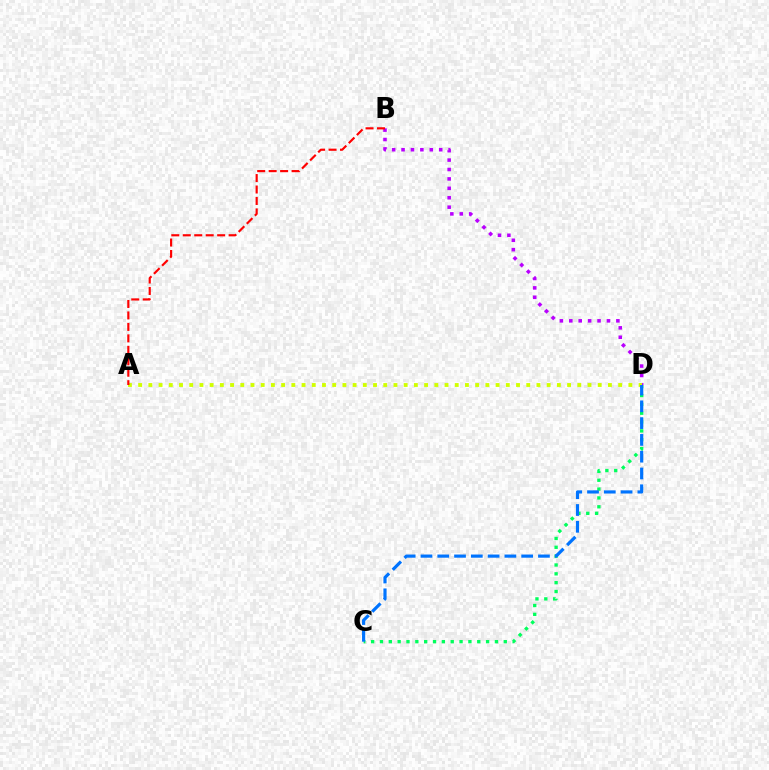{('C', 'D'): [{'color': '#00ff5c', 'line_style': 'dotted', 'thickness': 2.4}, {'color': '#0074ff', 'line_style': 'dashed', 'thickness': 2.28}], ('B', 'D'): [{'color': '#b900ff', 'line_style': 'dotted', 'thickness': 2.56}], ('A', 'D'): [{'color': '#d1ff00', 'line_style': 'dotted', 'thickness': 2.77}], ('A', 'B'): [{'color': '#ff0000', 'line_style': 'dashed', 'thickness': 1.56}]}